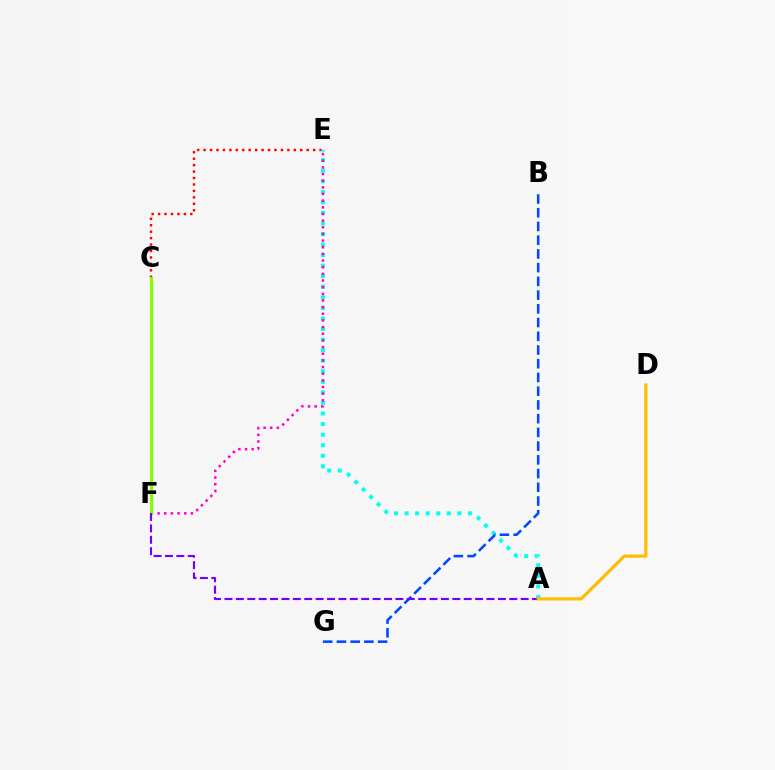{('C', 'E'): [{'color': '#ff0000', 'line_style': 'dotted', 'thickness': 1.75}], ('C', 'F'): [{'color': '#00ff39', 'line_style': 'dotted', 'thickness': 1.91}, {'color': '#84ff00', 'line_style': 'solid', 'thickness': 2.3}], ('A', 'E'): [{'color': '#00fff6', 'line_style': 'dotted', 'thickness': 2.87}], ('B', 'G'): [{'color': '#004bff', 'line_style': 'dashed', 'thickness': 1.86}], ('E', 'F'): [{'color': '#ff00cf', 'line_style': 'dotted', 'thickness': 1.81}], ('A', 'F'): [{'color': '#7200ff', 'line_style': 'dashed', 'thickness': 1.55}], ('A', 'D'): [{'color': '#ffbd00', 'line_style': 'solid', 'thickness': 2.29}]}